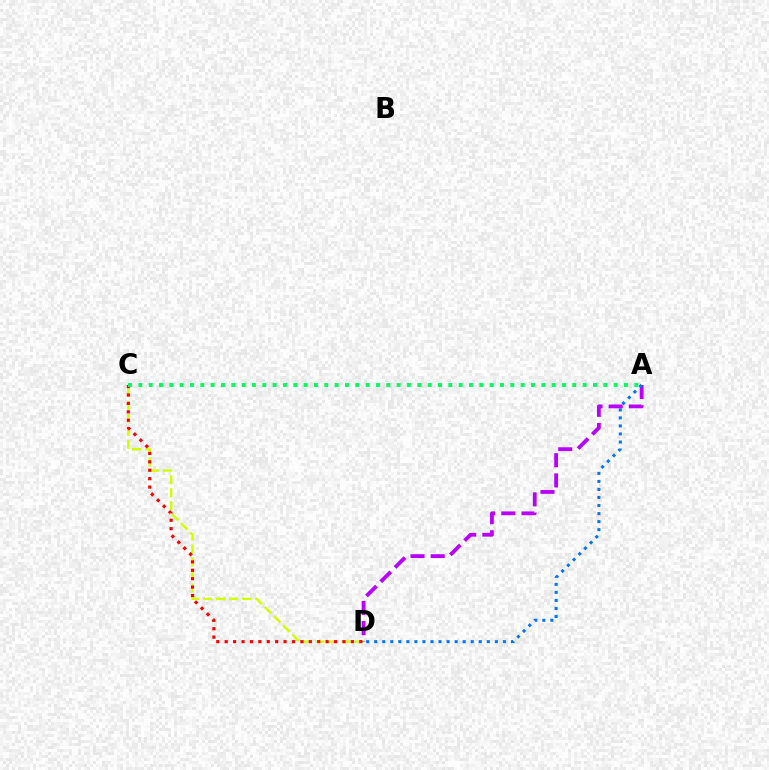{('C', 'D'): [{'color': '#d1ff00', 'line_style': 'dashed', 'thickness': 1.77}, {'color': '#ff0000', 'line_style': 'dotted', 'thickness': 2.29}], ('A', 'D'): [{'color': '#b900ff', 'line_style': 'dashed', 'thickness': 2.74}, {'color': '#0074ff', 'line_style': 'dotted', 'thickness': 2.19}], ('A', 'C'): [{'color': '#00ff5c', 'line_style': 'dotted', 'thickness': 2.81}]}